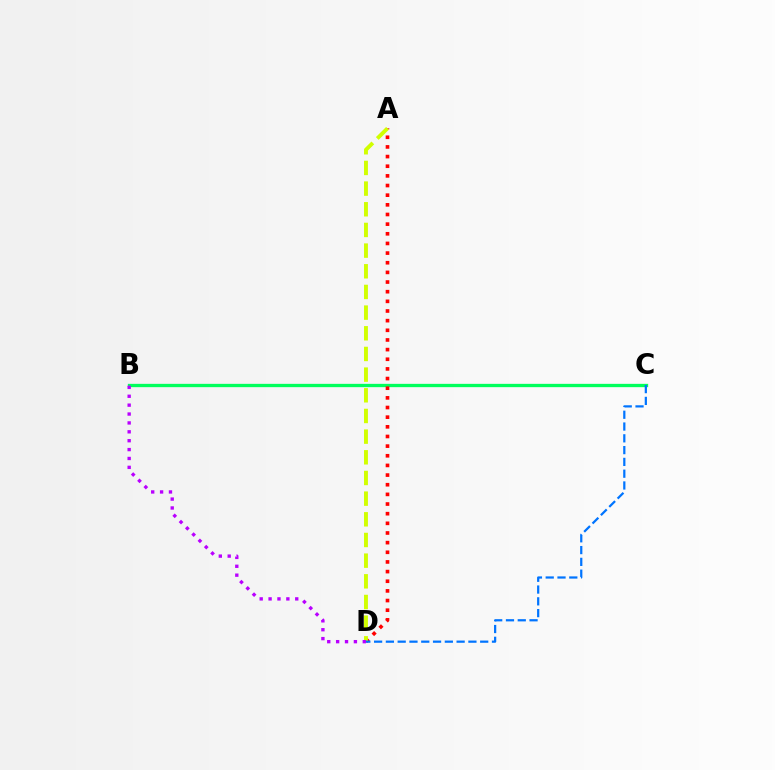{('B', 'C'): [{'color': '#00ff5c', 'line_style': 'solid', 'thickness': 2.39}], ('A', 'D'): [{'color': '#ff0000', 'line_style': 'dotted', 'thickness': 2.62}, {'color': '#d1ff00', 'line_style': 'dashed', 'thickness': 2.81}], ('C', 'D'): [{'color': '#0074ff', 'line_style': 'dashed', 'thickness': 1.6}], ('B', 'D'): [{'color': '#b900ff', 'line_style': 'dotted', 'thickness': 2.41}]}